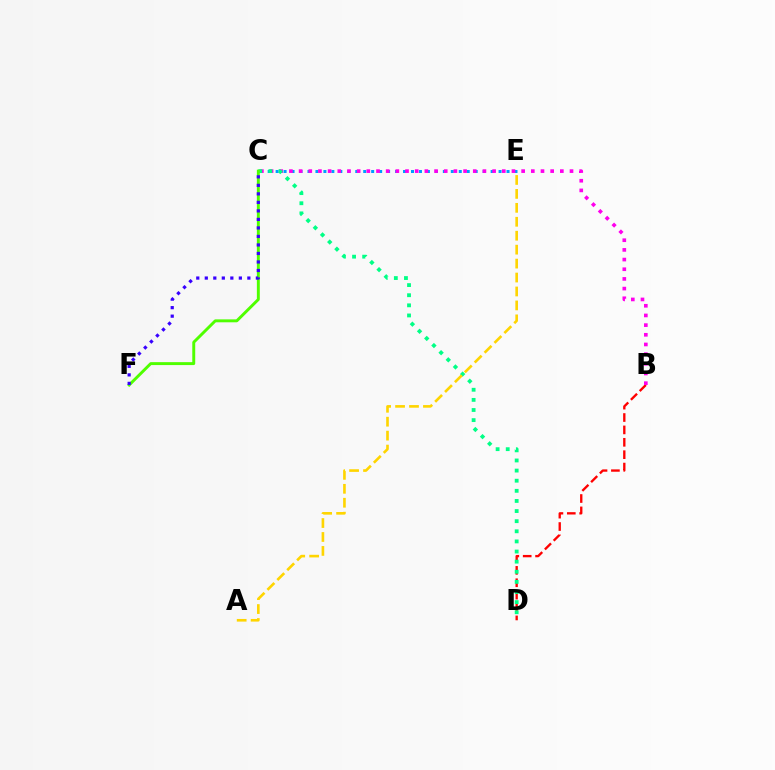{('C', 'E'): [{'color': '#009eff', 'line_style': 'dotted', 'thickness': 2.16}], ('B', 'D'): [{'color': '#ff0000', 'line_style': 'dashed', 'thickness': 1.68}], ('B', 'C'): [{'color': '#ff00ed', 'line_style': 'dotted', 'thickness': 2.63}], ('C', 'D'): [{'color': '#00ff86', 'line_style': 'dotted', 'thickness': 2.75}], ('C', 'F'): [{'color': '#4fff00', 'line_style': 'solid', 'thickness': 2.11}, {'color': '#3700ff', 'line_style': 'dotted', 'thickness': 2.31}], ('A', 'E'): [{'color': '#ffd500', 'line_style': 'dashed', 'thickness': 1.89}]}